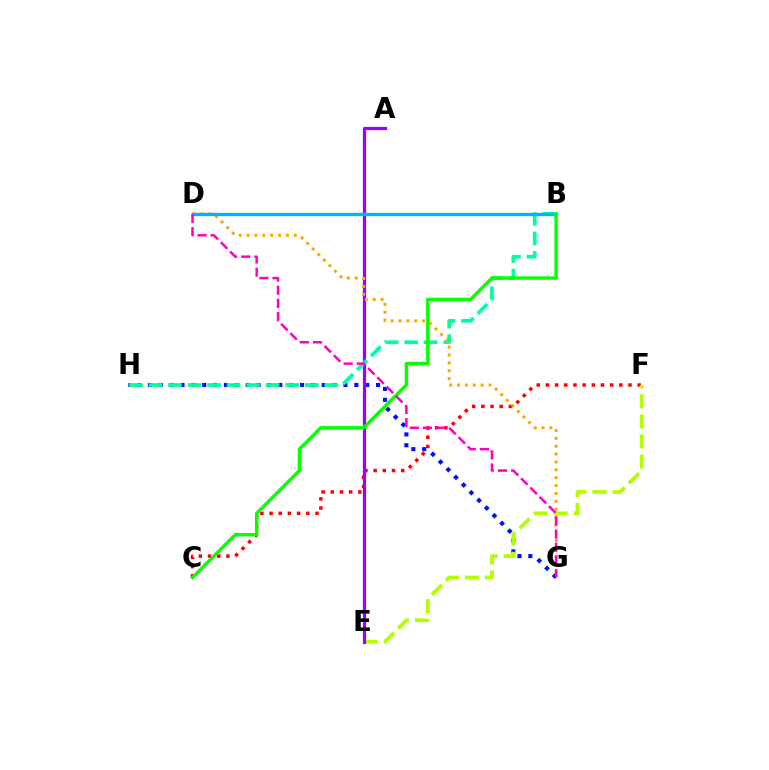{('G', 'H'): [{'color': '#0010ff', 'line_style': 'dotted', 'thickness': 2.95}], ('C', 'F'): [{'color': '#ff0000', 'line_style': 'dotted', 'thickness': 2.49}], ('E', 'F'): [{'color': '#b3ff00', 'line_style': 'dashed', 'thickness': 2.72}], ('A', 'E'): [{'color': '#9b00ff', 'line_style': 'solid', 'thickness': 2.31}], ('B', 'H'): [{'color': '#00ff9d', 'line_style': 'dashed', 'thickness': 2.65}], ('D', 'G'): [{'color': '#ffa500', 'line_style': 'dotted', 'thickness': 2.14}, {'color': '#ff00bd', 'line_style': 'dashed', 'thickness': 1.79}], ('B', 'D'): [{'color': '#00b5ff', 'line_style': 'solid', 'thickness': 2.42}], ('B', 'C'): [{'color': '#08ff00', 'line_style': 'solid', 'thickness': 2.45}]}